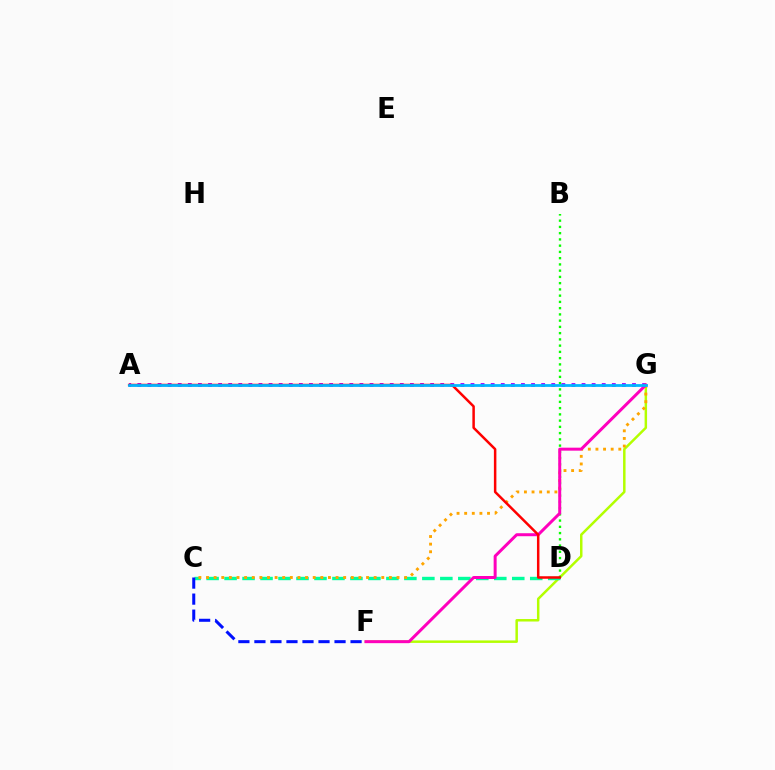{('A', 'G'): [{'color': '#9b00ff', 'line_style': 'dotted', 'thickness': 2.74}, {'color': '#00b5ff', 'line_style': 'solid', 'thickness': 2.0}], ('F', 'G'): [{'color': '#b3ff00', 'line_style': 'solid', 'thickness': 1.78}, {'color': '#ff00bd', 'line_style': 'solid', 'thickness': 2.15}], ('C', 'D'): [{'color': '#00ff9d', 'line_style': 'dashed', 'thickness': 2.44}], ('B', 'D'): [{'color': '#08ff00', 'line_style': 'dotted', 'thickness': 1.7}], ('C', 'G'): [{'color': '#ffa500', 'line_style': 'dotted', 'thickness': 2.07}], ('C', 'F'): [{'color': '#0010ff', 'line_style': 'dashed', 'thickness': 2.18}], ('A', 'D'): [{'color': '#ff0000', 'line_style': 'solid', 'thickness': 1.79}]}